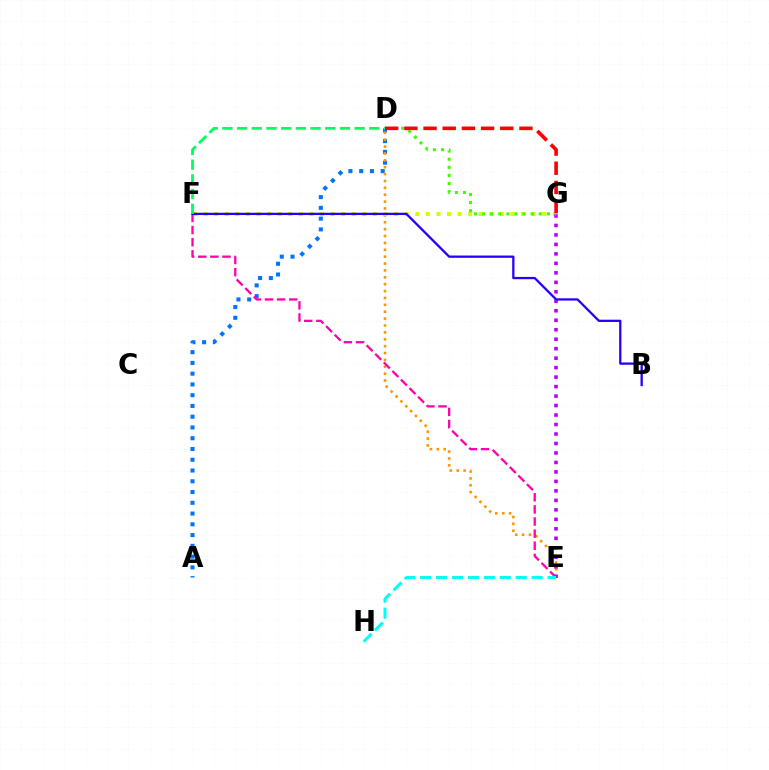{('A', 'D'): [{'color': '#0074ff', 'line_style': 'dotted', 'thickness': 2.92}], ('D', 'E'): [{'color': '#ff9400', 'line_style': 'dotted', 'thickness': 1.87}], ('F', 'G'): [{'color': '#d1ff00', 'line_style': 'dotted', 'thickness': 2.88}], ('E', 'F'): [{'color': '#ff00ac', 'line_style': 'dashed', 'thickness': 1.65}], ('E', 'G'): [{'color': '#b900ff', 'line_style': 'dotted', 'thickness': 2.58}], ('E', 'H'): [{'color': '#00fff6', 'line_style': 'dashed', 'thickness': 2.16}], ('B', 'F'): [{'color': '#2500ff', 'line_style': 'solid', 'thickness': 1.64}], ('D', 'G'): [{'color': '#3dff00', 'line_style': 'dotted', 'thickness': 2.2}, {'color': '#ff0000', 'line_style': 'dashed', 'thickness': 2.61}], ('D', 'F'): [{'color': '#00ff5c', 'line_style': 'dashed', 'thickness': 2.0}]}